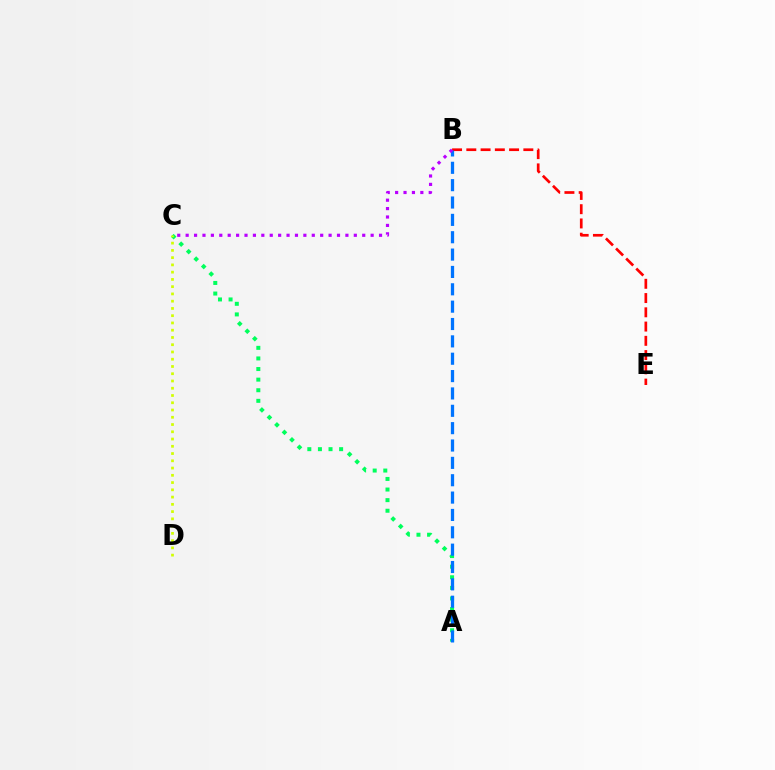{('A', 'C'): [{'color': '#00ff5c', 'line_style': 'dotted', 'thickness': 2.88}], ('B', 'E'): [{'color': '#ff0000', 'line_style': 'dashed', 'thickness': 1.94}], ('A', 'B'): [{'color': '#0074ff', 'line_style': 'dashed', 'thickness': 2.36}], ('C', 'D'): [{'color': '#d1ff00', 'line_style': 'dotted', 'thickness': 1.97}], ('B', 'C'): [{'color': '#b900ff', 'line_style': 'dotted', 'thickness': 2.28}]}